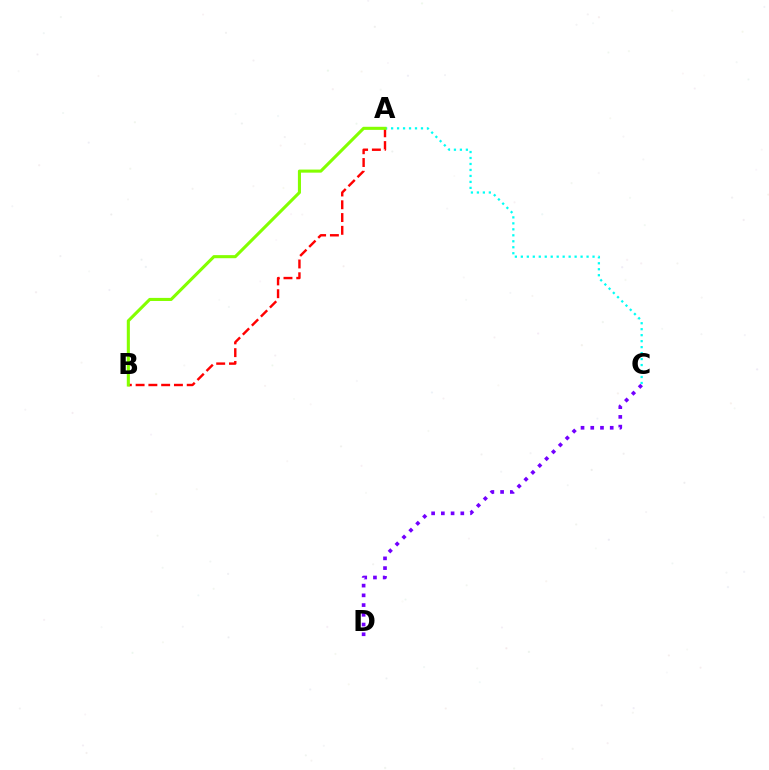{('A', 'B'): [{'color': '#ff0000', 'line_style': 'dashed', 'thickness': 1.74}, {'color': '#84ff00', 'line_style': 'solid', 'thickness': 2.22}], ('C', 'D'): [{'color': '#7200ff', 'line_style': 'dotted', 'thickness': 2.64}], ('A', 'C'): [{'color': '#00fff6', 'line_style': 'dotted', 'thickness': 1.62}]}